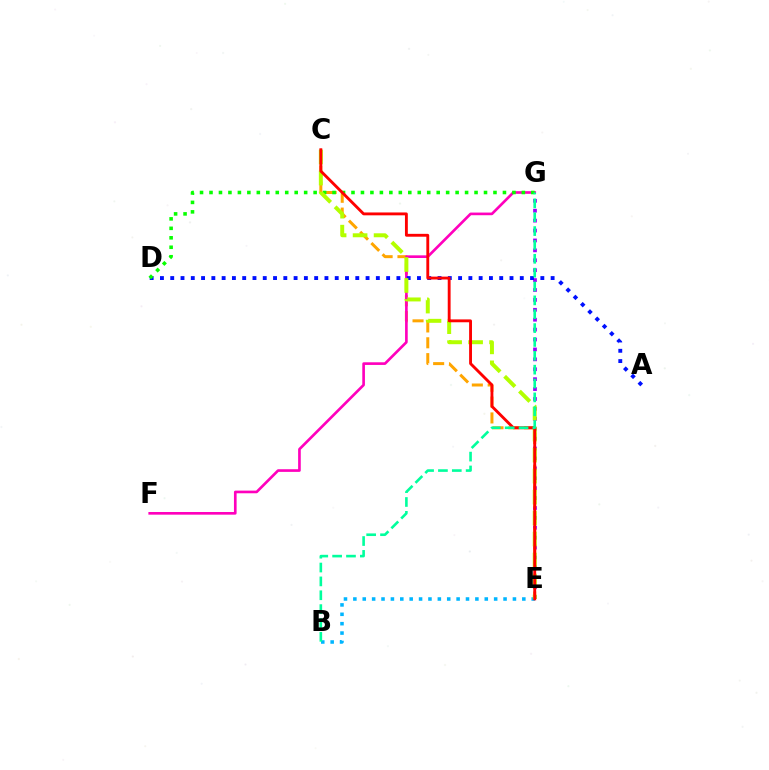{('B', 'E'): [{'color': '#00b5ff', 'line_style': 'dotted', 'thickness': 2.55}], ('E', 'G'): [{'color': '#9b00ff', 'line_style': 'dotted', 'thickness': 2.69}], ('C', 'E'): [{'color': '#ffa500', 'line_style': 'dashed', 'thickness': 2.15}, {'color': '#b3ff00', 'line_style': 'dashed', 'thickness': 2.85}, {'color': '#ff0000', 'line_style': 'solid', 'thickness': 2.06}], ('F', 'G'): [{'color': '#ff00bd', 'line_style': 'solid', 'thickness': 1.91}], ('A', 'D'): [{'color': '#0010ff', 'line_style': 'dotted', 'thickness': 2.79}], ('D', 'G'): [{'color': '#08ff00', 'line_style': 'dotted', 'thickness': 2.57}], ('B', 'G'): [{'color': '#00ff9d', 'line_style': 'dashed', 'thickness': 1.88}]}